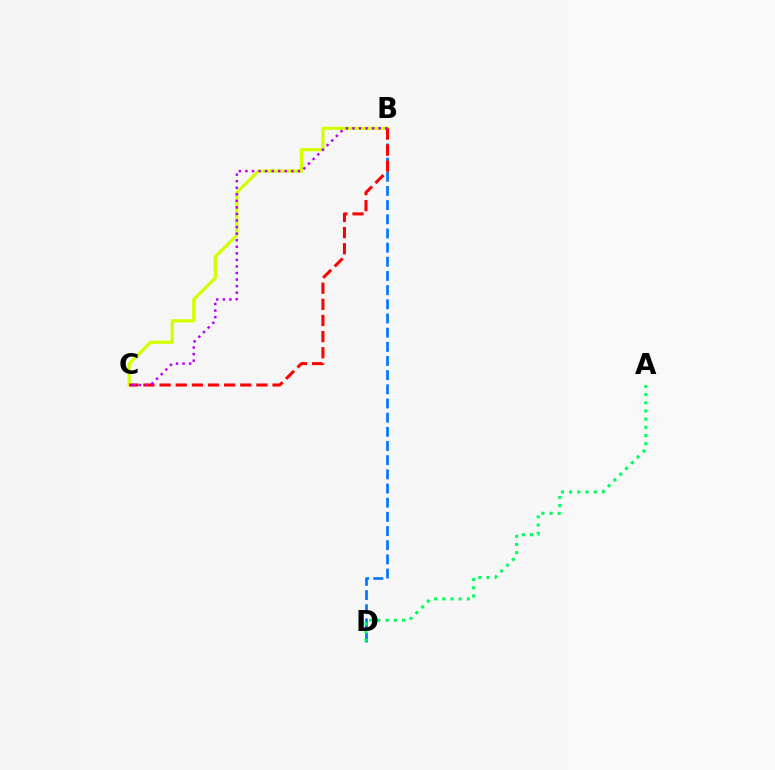{('B', 'C'): [{'color': '#d1ff00', 'line_style': 'solid', 'thickness': 2.32}, {'color': '#ff0000', 'line_style': 'dashed', 'thickness': 2.19}, {'color': '#b900ff', 'line_style': 'dotted', 'thickness': 1.78}], ('B', 'D'): [{'color': '#0074ff', 'line_style': 'dashed', 'thickness': 1.92}], ('A', 'D'): [{'color': '#00ff5c', 'line_style': 'dotted', 'thickness': 2.23}]}